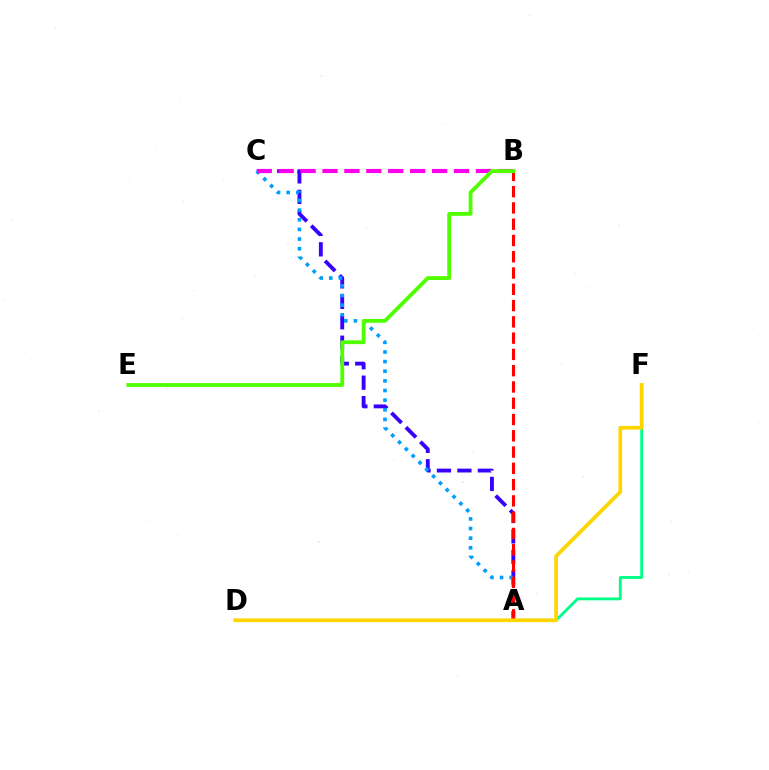{('A', 'C'): [{'color': '#3700ff', 'line_style': 'dashed', 'thickness': 2.78}, {'color': '#009eff', 'line_style': 'dotted', 'thickness': 2.62}], ('A', 'F'): [{'color': '#00ff86', 'line_style': 'solid', 'thickness': 2.04}], ('B', 'C'): [{'color': '#ff00ed', 'line_style': 'dashed', 'thickness': 2.98}], ('A', 'B'): [{'color': '#ff0000', 'line_style': 'dashed', 'thickness': 2.21}], ('B', 'E'): [{'color': '#4fff00', 'line_style': 'solid', 'thickness': 2.75}], ('D', 'F'): [{'color': '#ffd500', 'line_style': 'solid', 'thickness': 2.68}]}